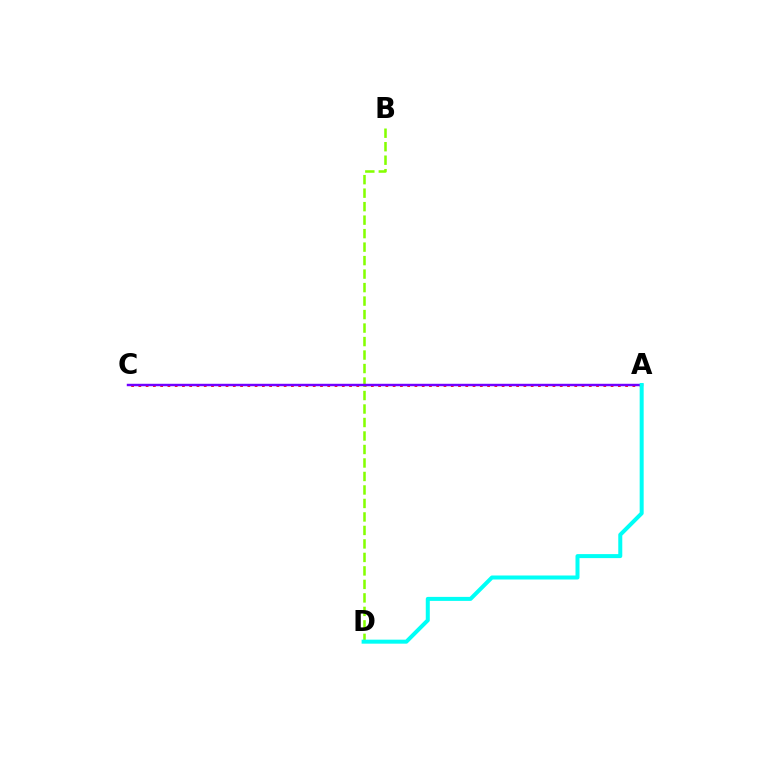{('A', 'C'): [{'color': '#ff0000', 'line_style': 'dotted', 'thickness': 1.97}, {'color': '#7200ff', 'line_style': 'solid', 'thickness': 1.76}], ('B', 'D'): [{'color': '#84ff00', 'line_style': 'dashed', 'thickness': 1.83}], ('A', 'D'): [{'color': '#00fff6', 'line_style': 'solid', 'thickness': 2.88}]}